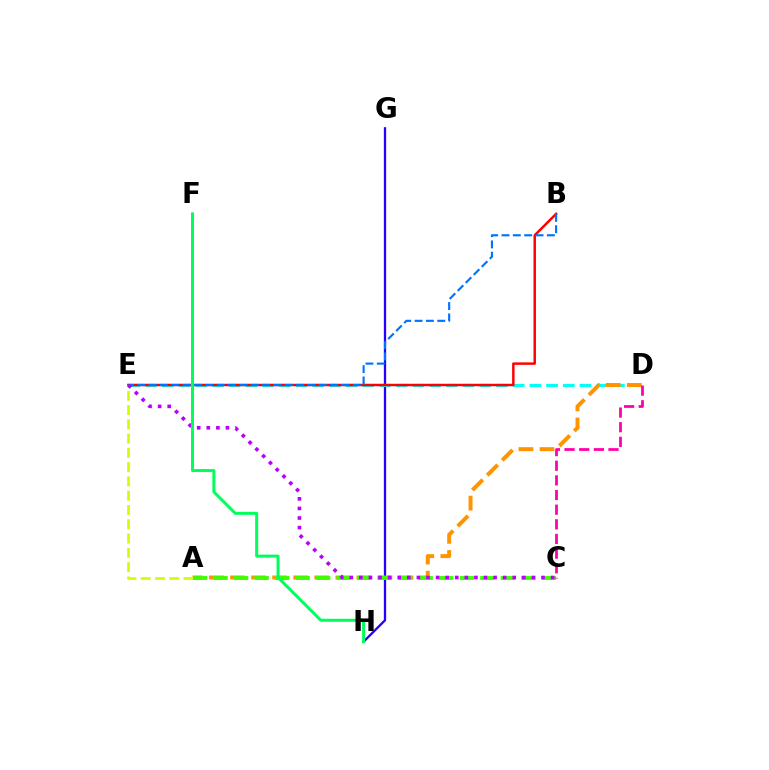{('G', 'H'): [{'color': '#2500ff', 'line_style': 'solid', 'thickness': 1.65}], ('D', 'E'): [{'color': '#00fff6', 'line_style': 'dashed', 'thickness': 2.27}], ('A', 'D'): [{'color': '#ff9400', 'line_style': 'dashed', 'thickness': 2.86}], ('B', 'E'): [{'color': '#ff0000', 'line_style': 'solid', 'thickness': 1.77}, {'color': '#0074ff', 'line_style': 'dashed', 'thickness': 1.54}], ('A', 'E'): [{'color': '#d1ff00', 'line_style': 'dashed', 'thickness': 1.94}], ('A', 'C'): [{'color': '#3dff00', 'line_style': 'dashed', 'thickness': 2.79}], ('C', 'E'): [{'color': '#b900ff', 'line_style': 'dotted', 'thickness': 2.6}], ('C', 'D'): [{'color': '#ff00ac', 'line_style': 'dashed', 'thickness': 1.99}], ('F', 'H'): [{'color': '#00ff5c', 'line_style': 'solid', 'thickness': 2.16}]}